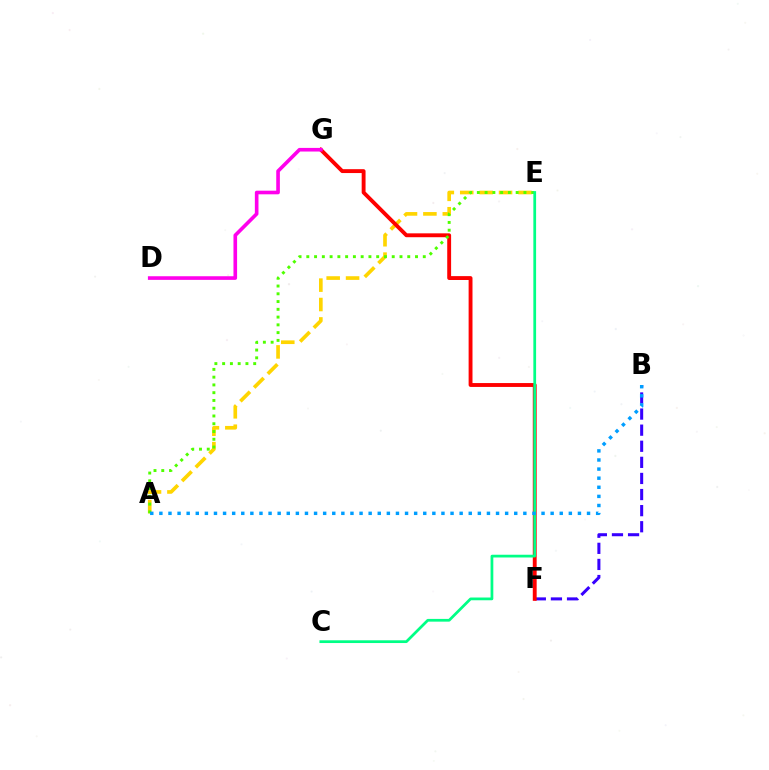{('B', 'F'): [{'color': '#3700ff', 'line_style': 'dashed', 'thickness': 2.19}], ('A', 'E'): [{'color': '#ffd500', 'line_style': 'dashed', 'thickness': 2.64}, {'color': '#4fff00', 'line_style': 'dotted', 'thickness': 2.11}], ('F', 'G'): [{'color': '#ff0000', 'line_style': 'solid', 'thickness': 2.79}], ('C', 'E'): [{'color': '#00ff86', 'line_style': 'solid', 'thickness': 1.98}], ('A', 'B'): [{'color': '#009eff', 'line_style': 'dotted', 'thickness': 2.47}], ('D', 'G'): [{'color': '#ff00ed', 'line_style': 'solid', 'thickness': 2.61}]}